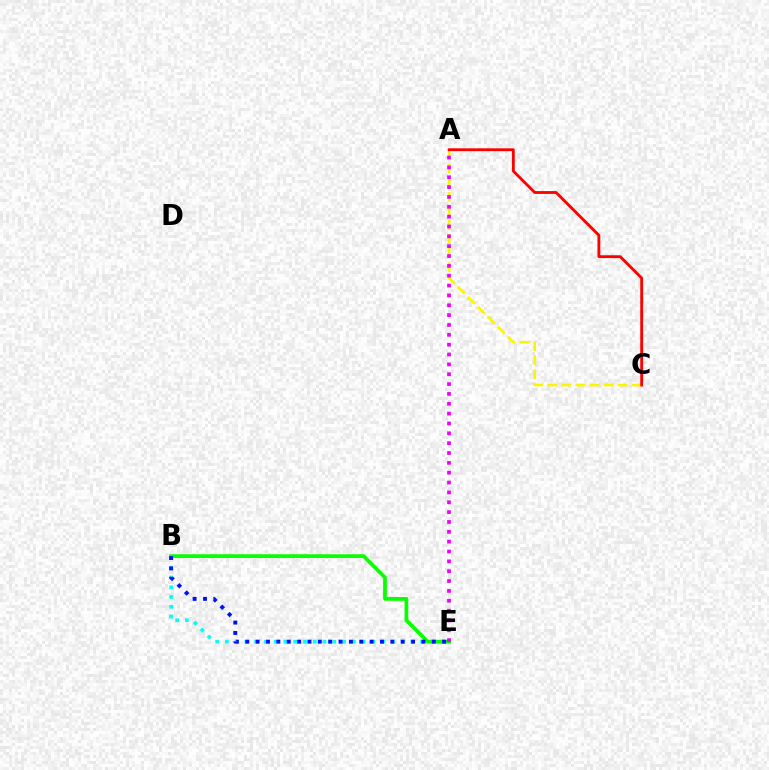{('A', 'C'): [{'color': '#fcf500', 'line_style': 'dashed', 'thickness': 1.91}, {'color': '#ff0000', 'line_style': 'solid', 'thickness': 2.04}], ('B', 'E'): [{'color': '#00fff6', 'line_style': 'dotted', 'thickness': 2.65}, {'color': '#08ff00', 'line_style': 'solid', 'thickness': 2.69}, {'color': '#0010ff', 'line_style': 'dotted', 'thickness': 2.82}], ('A', 'E'): [{'color': '#ee00ff', 'line_style': 'dotted', 'thickness': 2.68}]}